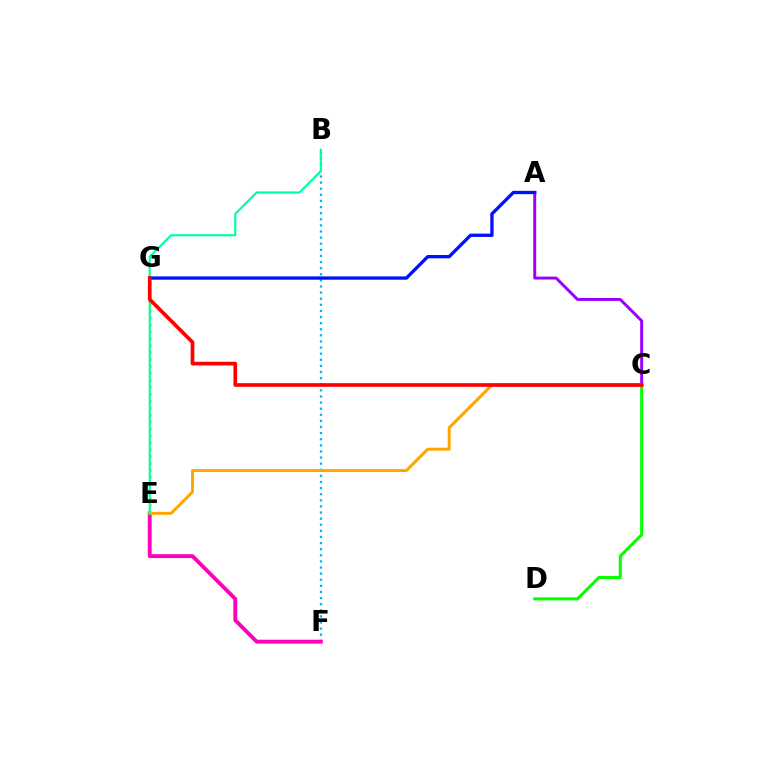{('B', 'F'): [{'color': '#00b5ff', 'line_style': 'dotted', 'thickness': 1.66}], ('A', 'C'): [{'color': '#9b00ff', 'line_style': 'solid', 'thickness': 2.12}], ('E', 'F'): [{'color': '#ff00bd', 'line_style': 'solid', 'thickness': 2.79}], ('C', 'D'): [{'color': '#08ff00', 'line_style': 'solid', 'thickness': 2.21}], ('C', 'E'): [{'color': '#ffa500', 'line_style': 'solid', 'thickness': 2.13}], ('E', 'G'): [{'color': '#b3ff00', 'line_style': 'dotted', 'thickness': 1.88}], ('B', 'E'): [{'color': '#00ff9d', 'line_style': 'solid', 'thickness': 1.55}], ('A', 'G'): [{'color': '#0010ff', 'line_style': 'solid', 'thickness': 2.38}], ('C', 'G'): [{'color': '#ff0000', 'line_style': 'solid', 'thickness': 2.64}]}